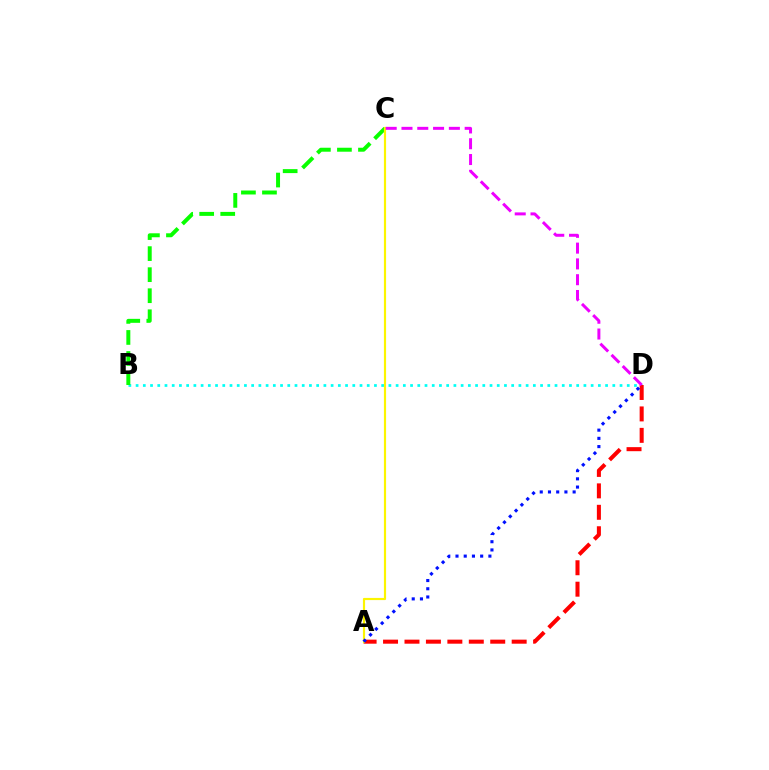{('B', 'D'): [{'color': '#00fff6', 'line_style': 'dotted', 'thickness': 1.96}], ('A', 'D'): [{'color': '#ff0000', 'line_style': 'dashed', 'thickness': 2.91}, {'color': '#0010ff', 'line_style': 'dotted', 'thickness': 2.23}], ('B', 'C'): [{'color': '#08ff00', 'line_style': 'dashed', 'thickness': 2.86}], ('A', 'C'): [{'color': '#fcf500', 'line_style': 'solid', 'thickness': 1.57}], ('C', 'D'): [{'color': '#ee00ff', 'line_style': 'dashed', 'thickness': 2.15}]}